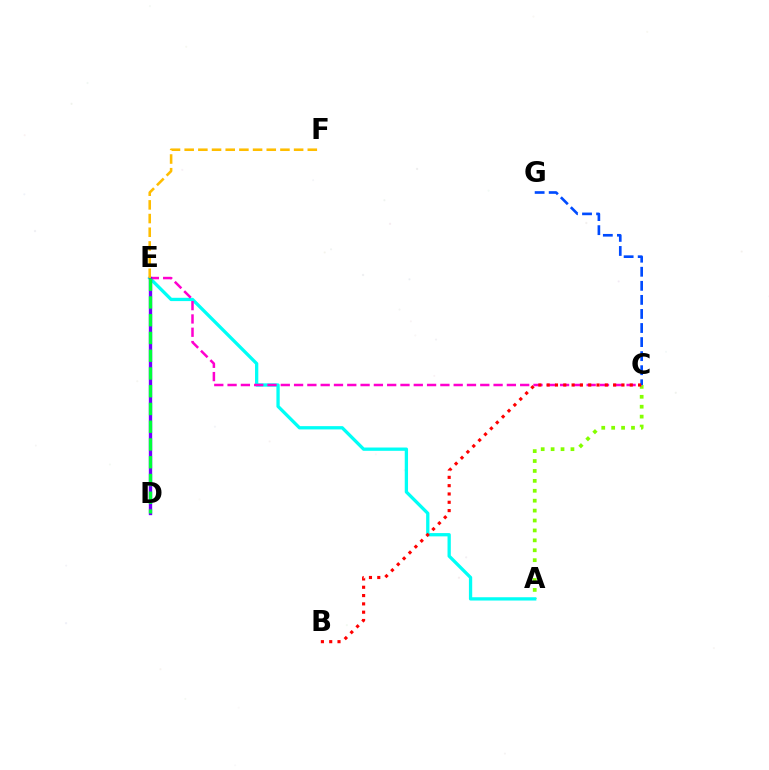{('A', 'C'): [{'color': '#84ff00', 'line_style': 'dotted', 'thickness': 2.69}], ('A', 'E'): [{'color': '#00fff6', 'line_style': 'solid', 'thickness': 2.37}], ('C', 'E'): [{'color': '#ff00cf', 'line_style': 'dashed', 'thickness': 1.81}], ('D', 'E'): [{'color': '#7200ff', 'line_style': 'solid', 'thickness': 2.41}, {'color': '#00ff39', 'line_style': 'dashed', 'thickness': 2.41}], ('C', 'G'): [{'color': '#004bff', 'line_style': 'dashed', 'thickness': 1.91}], ('E', 'F'): [{'color': '#ffbd00', 'line_style': 'dashed', 'thickness': 1.86}], ('B', 'C'): [{'color': '#ff0000', 'line_style': 'dotted', 'thickness': 2.26}]}